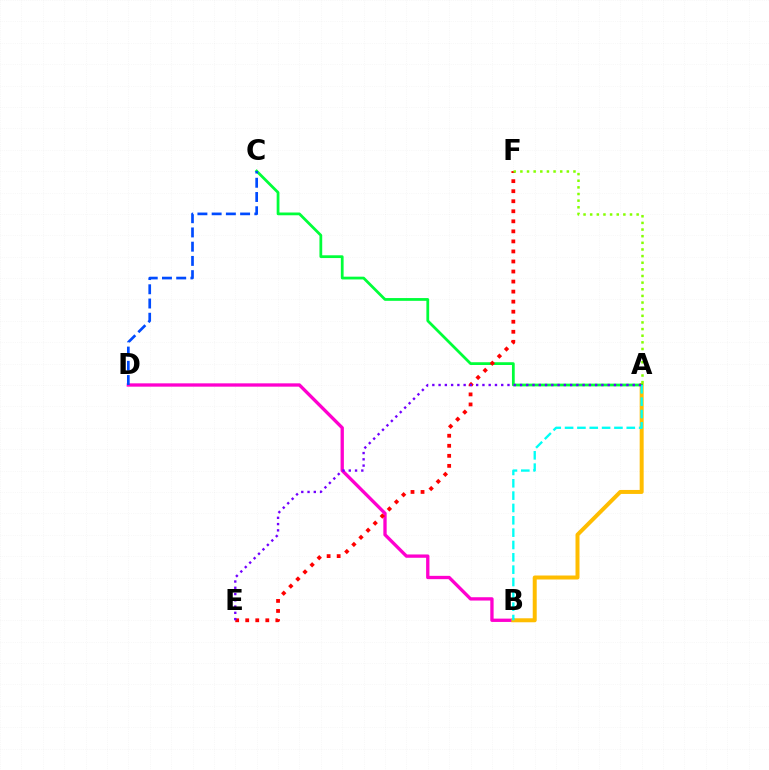{('B', 'D'): [{'color': '#ff00cf', 'line_style': 'solid', 'thickness': 2.39}], ('A', 'B'): [{'color': '#ffbd00', 'line_style': 'solid', 'thickness': 2.87}, {'color': '#00fff6', 'line_style': 'dashed', 'thickness': 1.68}], ('A', 'C'): [{'color': '#00ff39', 'line_style': 'solid', 'thickness': 1.99}], ('E', 'F'): [{'color': '#ff0000', 'line_style': 'dotted', 'thickness': 2.73}], ('A', 'F'): [{'color': '#84ff00', 'line_style': 'dotted', 'thickness': 1.8}], ('A', 'E'): [{'color': '#7200ff', 'line_style': 'dotted', 'thickness': 1.7}], ('C', 'D'): [{'color': '#004bff', 'line_style': 'dashed', 'thickness': 1.93}]}